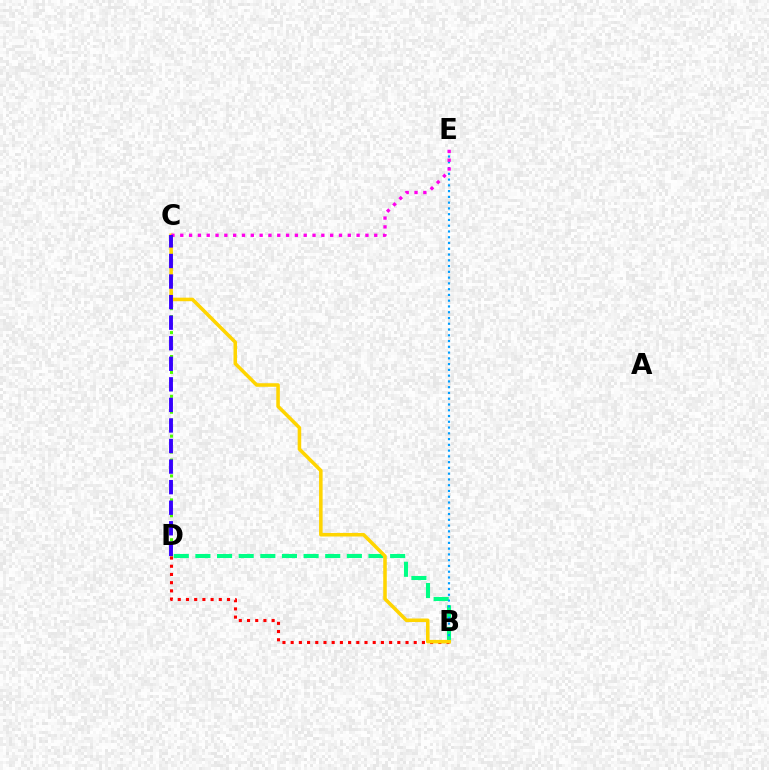{('B', 'D'): [{'color': '#00ff86', 'line_style': 'dashed', 'thickness': 2.94}, {'color': '#ff0000', 'line_style': 'dotted', 'thickness': 2.23}], ('B', 'E'): [{'color': '#009eff', 'line_style': 'dotted', 'thickness': 1.57}], ('C', 'D'): [{'color': '#4fff00', 'line_style': 'dotted', 'thickness': 2.16}, {'color': '#3700ff', 'line_style': 'dashed', 'thickness': 2.79}], ('B', 'C'): [{'color': '#ffd500', 'line_style': 'solid', 'thickness': 2.56}], ('C', 'E'): [{'color': '#ff00ed', 'line_style': 'dotted', 'thickness': 2.4}]}